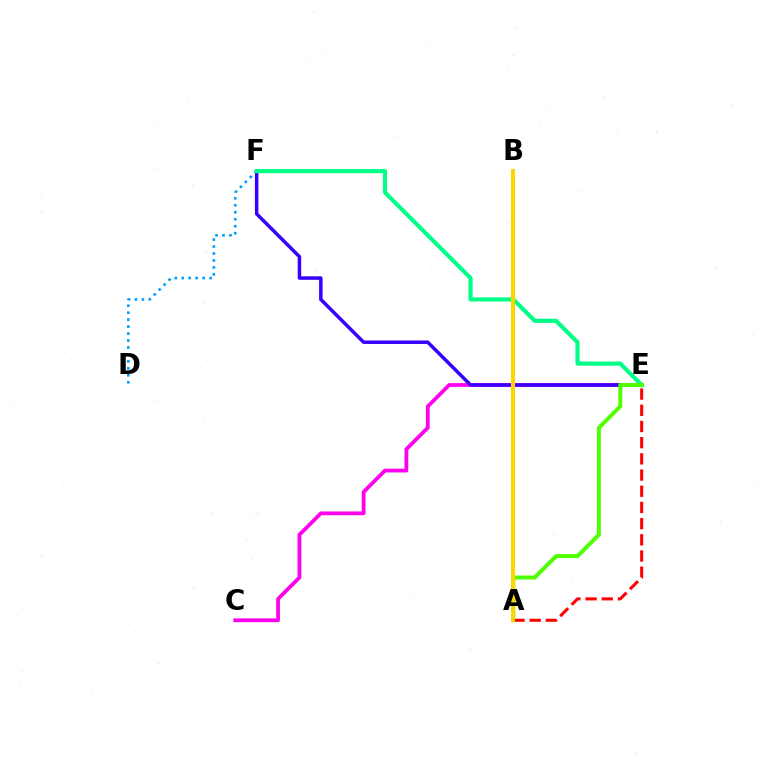{('C', 'E'): [{'color': '#ff00ed', 'line_style': 'solid', 'thickness': 2.73}], ('D', 'F'): [{'color': '#009eff', 'line_style': 'dotted', 'thickness': 1.89}], ('E', 'F'): [{'color': '#3700ff', 'line_style': 'solid', 'thickness': 2.52}, {'color': '#00ff86', 'line_style': 'solid', 'thickness': 2.97}], ('A', 'E'): [{'color': '#4fff00', 'line_style': 'solid', 'thickness': 2.85}, {'color': '#ff0000', 'line_style': 'dashed', 'thickness': 2.2}], ('A', 'B'): [{'color': '#ffd500', 'line_style': 'solid', 'thickness': 2.88}]}